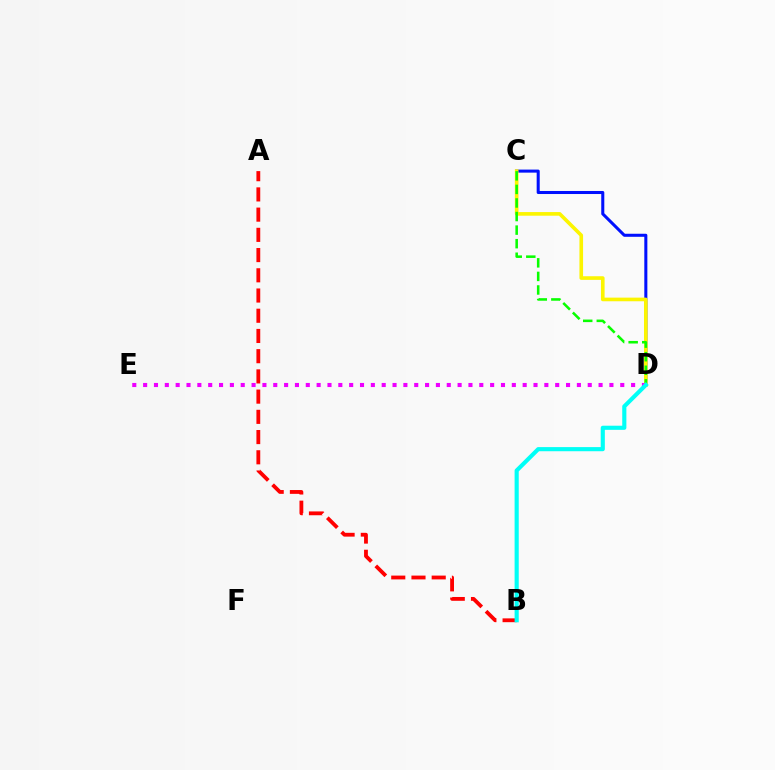{('C', 'D'): [{'color': '#0010ff', 'line_style': 'solid', 'thickness': 2.19}, {'color': '#fcf500', 'line_style': 'solid', 'thickness': 2.62}, {'color': '#08ff00', 'line_style': 'dashed', 'thickness': 1.84}], ('D', 'E'): [{'color': '#ee00ff', 'line_style': 'dotted', 'thickness': 2.95}], ('A', 'B'): [{'color': '#ff0000', 'line_style': 'dashed', 'thickness': 2.75}], ('B', 'D'): [{'color': '#00fff6', 'line_style': 'solid', 'thickness': 2.97}]}